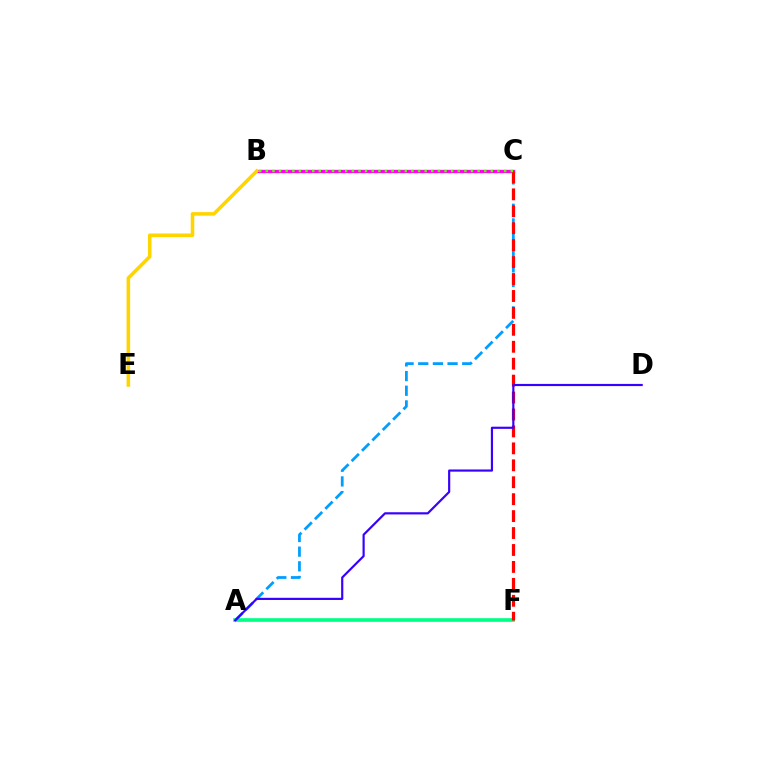{('A', 'F'): [{'color': '#00ff86', 'line_style': 'solid', 'thickness': 2.63}], ('B', 'C'): [{'color': '#ff00ed', 'line_style': 'solid', 'thickness': 2.4}, {'color': '#4fff00', 'line_style': 'dotted', 'thickness': 1.8}], ('A', 'C'): [{'color': '#009eff', 'line_style': 'dashed', 'thickness': 1.99}], ('C', 'F'): [{'color': '#ff0000', 'line_style': 'dashed', 'thickness': 2.3}], ('B', 'E'): [{'color': '#ffd500', 'line_style': 'solid', 'thickness': 2.57}], ('A', 'D'): [{'color': '#3700ff', 'line_style': 'solid', 'thickness': 1.56}]}